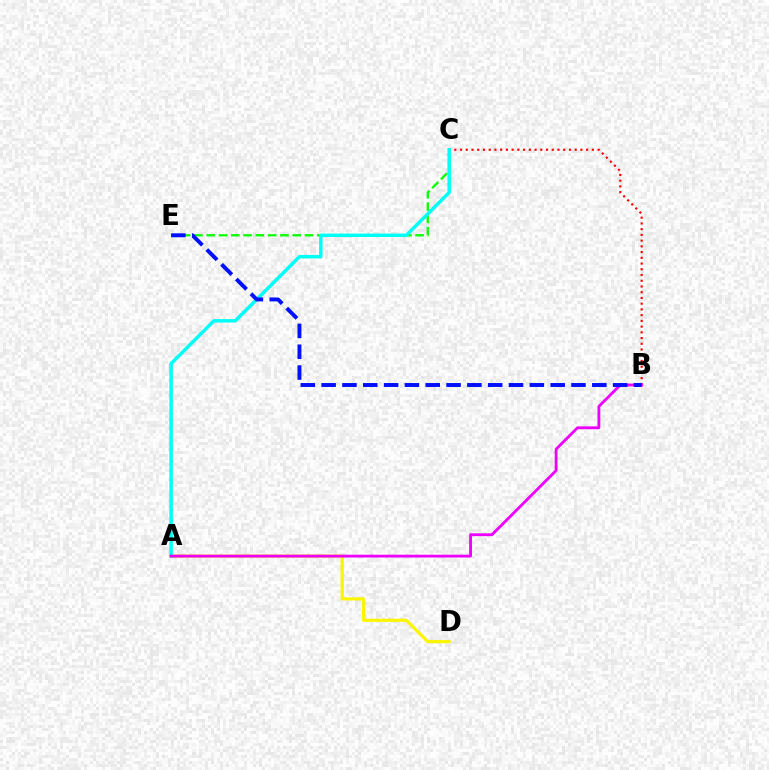{('C', 'E'): [{'color': '#08ff00', 'line_style': 'dashed', 'thickness': 1.67}], ('A', 'D'): [{'color': '#fcf500', 'line_style': 'solid', 'thickness': 2.26}], ('B', 'C'): [{'color': '#ff0000', 'line_style': 'dotted', 'thickness': 1.56}], ('A', 'C'): [{'color': '#00fff6', 'line_style': 'solid', 'thickness': 2.5}], ('A', 'B'): [{'color': '#ee00ff', 'line_style': 'solid', 'thickness': 2.04}], ('B', 'E'): [{'color': '#0010ff', 'line_style': 'dashed', 'thickness': 2.83}]}